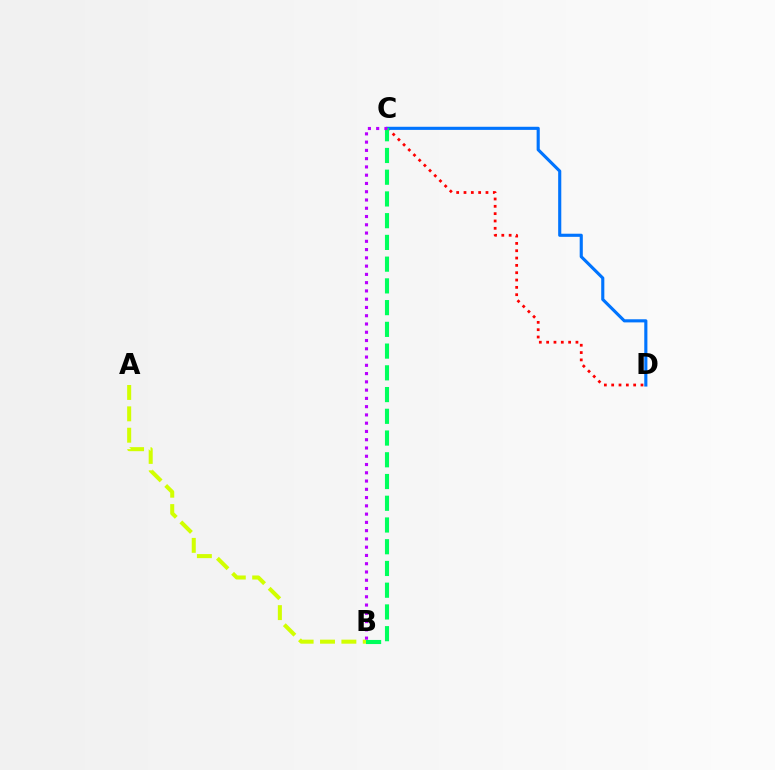{('C', 'D'): [{'color': '#ff0000', 'line_style': 'dotted', 'thickness': 1.99}, {'color': '#0074ff', 'line_style': 'solid', 'thickness': 2.25}], ('A', 'B'): [{'color': '#d1ff00', 'line_style': 'dashed', 'thickness': 2.9}], ('B', 'C'): [{'color': '#00ff5c', 'line_style': 'dashed', 'thickness': 2.95}, {'color': '#b900ff', 'line_style': 'dotted', 'thickness': 2.25}]}